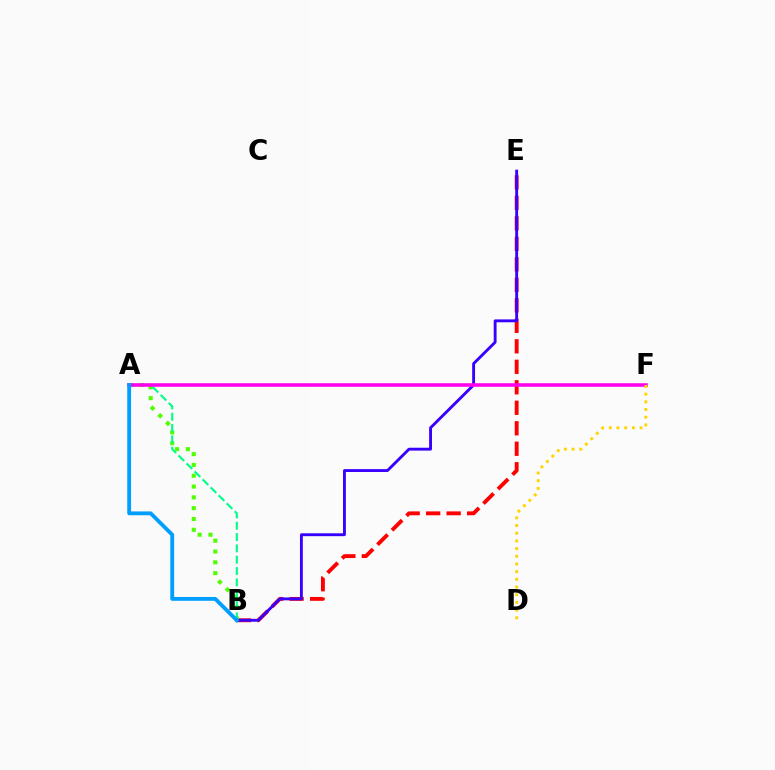{('B', 'E'): [{'color': '#ff0000', 'line_style': 'dashed', 'thickness': 2.78}, {'color': '#3700ff', 'line_style': 'solid', 'thickness': 2.06}], ('A', 'B'): [{'color': '#4fff00', 'line_style': 'dotted', 'thickness': 2.94}, {'color': '#00ff86', 'line_style': 'dashed', 'thickness': 1.54}, {'color': '#009eff', 'line_style': 'solid', 'thickness': 2.77}], ('A', 'F'): [{'color': '#ff00ed', 'line_style': 'solid', 'thickness': 2.56}], ('D', 'F'): [{'color': '#ffd500', 'line_style': 'dotted', 'thickness': 2.09}]}